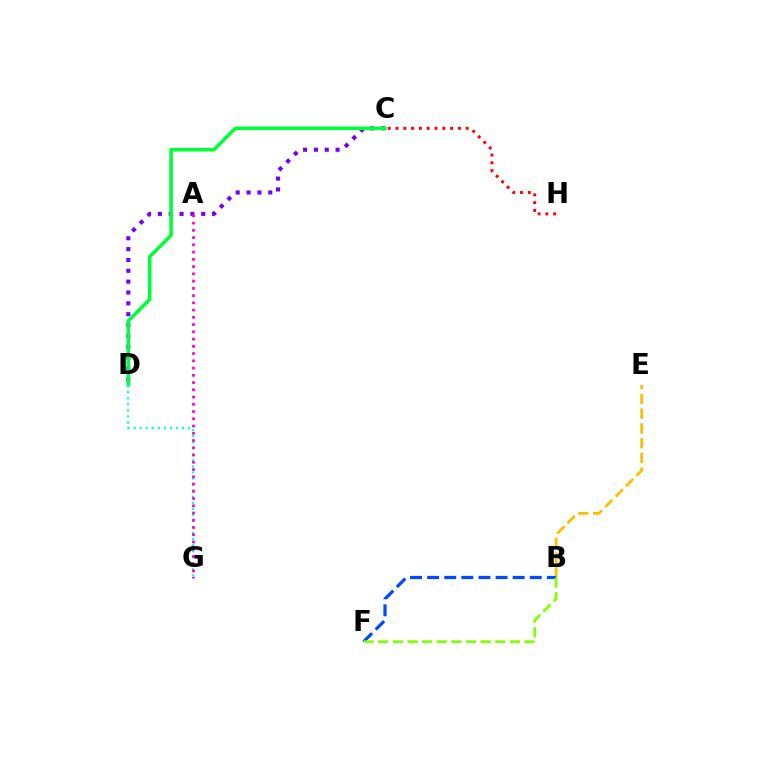{('B', 'E'): [{'color': '#ffbd00', 'line_style': 'dashed', 'thickness': 2.01}], ('C', 'D'): [{'color': '#7200ff', 'line_style': 'dotted', 'thickness': 2.95}, {'color': '#00ff39', 'line_style': 'solid', 'thickness': 2.57}], ('D', 'G'): [{'color': '#00fff6', 'line_style': 'dotted', 'thickness': 1.64}], ('B', 'F'): [{'color': '#004bff', 'line_style': 'dashed', 'thickness': 2.32}, {'color': '#84ff00', 'line_style': 'dashed', 'thickness': 1.99}], ('A', 'G'): [{'color': '#ff00cf', 'line_style': 'dotted', 'thickness': 1.97}], ('C', 'H'): [{'color': '#ff0000', 'line_style': 'dotted', 'thickness': 2.12}]}